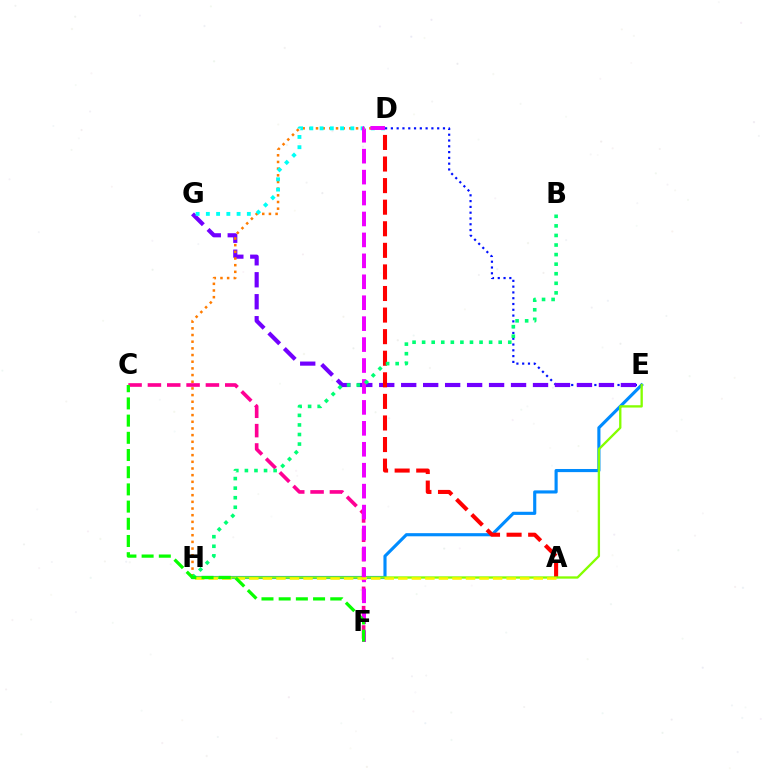{('E', 'H'): [{'color': '#008cff', 'line_style': 'solid', 'thickness': 2.25}, {'color': '#84ff00', 'line_style': 'solid', 'thickness': 1.68}], ('D', 'E'): [{'color': '#0010ff', 'line_style': 'dotted', 'thickness': 1.57}], ('E', 'G'): [{'color': '#7200ff', 'line_style': 'dashed', 'thickness': 2.98}], ('A', 'D'): [{'color': '#ff0000', 'line_style': 'dashed', 'thickness': 2.93}], ('D', 'H'): [{'color': '#ff7c00', 'line_style': 'dotted', 'thickness': 1.81}], ('D', 'G'): [{'color': '#00fff6', 'line_style': 'dotted', 'thickness': 2.78}], ('C', 'F'): [{'color': '#ff0094', 'line_style': 'dashed', 'thickness': 2.63}, {'color': '#08ff00', 'line_style': 'dashed', 'thickness': 2.34}], ('D', 'F'): [{'color': '#ee00ff', 'line_style': 'dashed', 'thickness': 2.84}], ('B', 'H'): [{'color': '#00ff74', 'line_style': 'dotted', 'thickness': 2.6}], ('A', 'H'): [{'color': '#fcf500', 'line_style': 'dashed', 'thickness': 1.84}]}